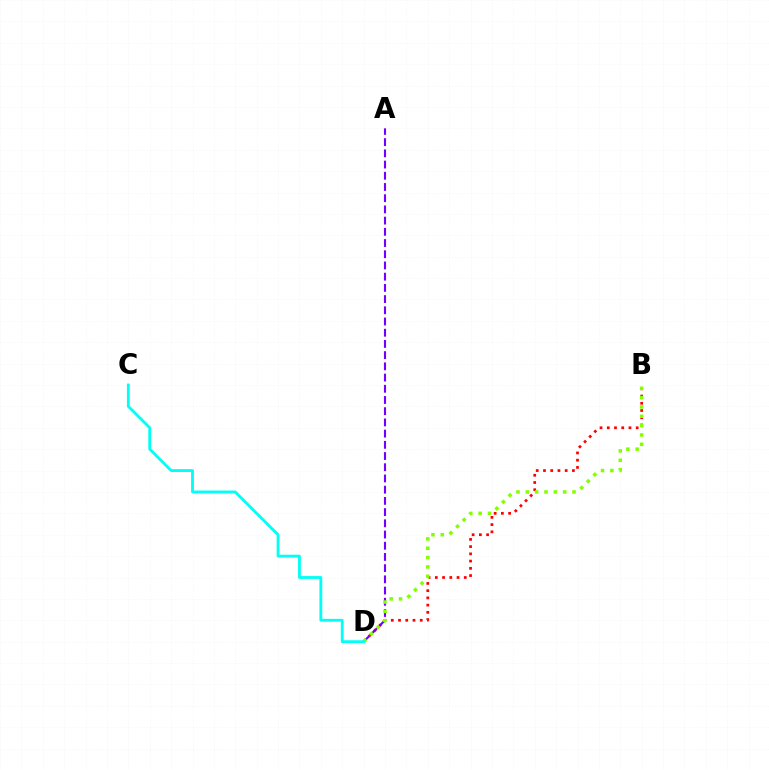{('B', 'D'): [{'color': '#ff0000', 'line_style': 'dotted', 'thickness': 1.97}, {'color': '#84ff00', 'line_style': 'dotted', 'thickness': 2.54}], ('A', 'D'): [{'color': '#7200ff', 'line_style': 'dashed', 'thickness': 1.52}], ('C', 'D'): [{'color': '#00fff6', 'line_style': 'solid', 'thickness': 2.03}]}